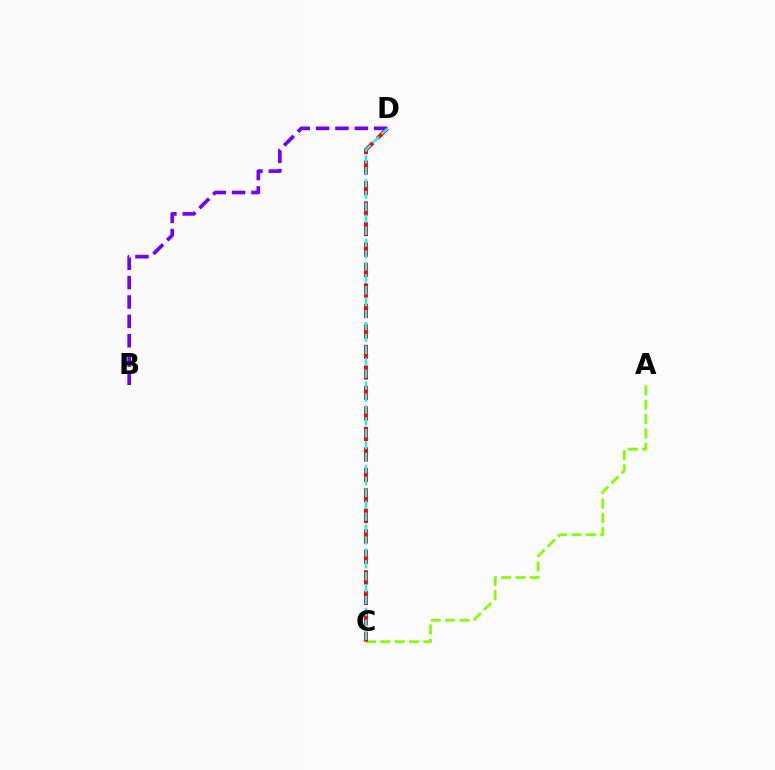{('A', 'C'): [{'color': '#84ff00', 'line_style': 'dashed', 'thickness': 1.95}], ('C', 'D'): [{'color': '#ff0000', 'line_style': 'dashed', 'thickness': 2.78}, {'color': '#00fff6', 'line_style': 'dashed', 'thickness': 1.62}], ('B', 'D'): [{'color': '#7200ff', 'line_style': 'dashed', 'thickness': 2.63}]}